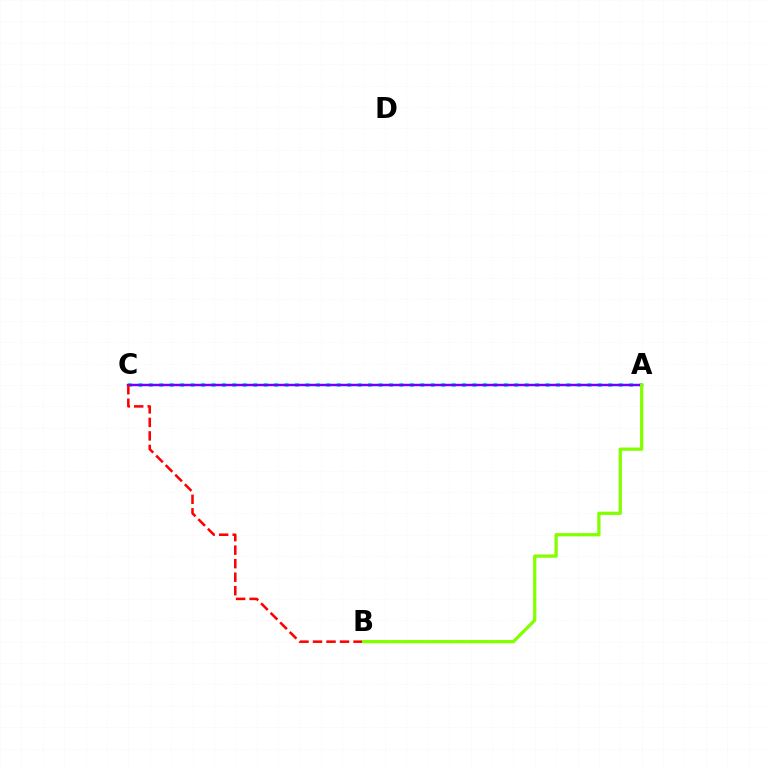{('A', 'C'): [{'color': '#00fff6', 'line_style': 'dotted', 'thickness': 2.84}, {'color': '#7200ff', 'line_style': 'solid', 'thickness': 1.76}], ('B', 'C'): [{'color': '#ff0000', 'line_style': 'dashed', 'thickness': 1.84}], ('A', 'B'): [{'color': '#84ff00', 'line_style': 'solid', 'thickness': 2.36}]}